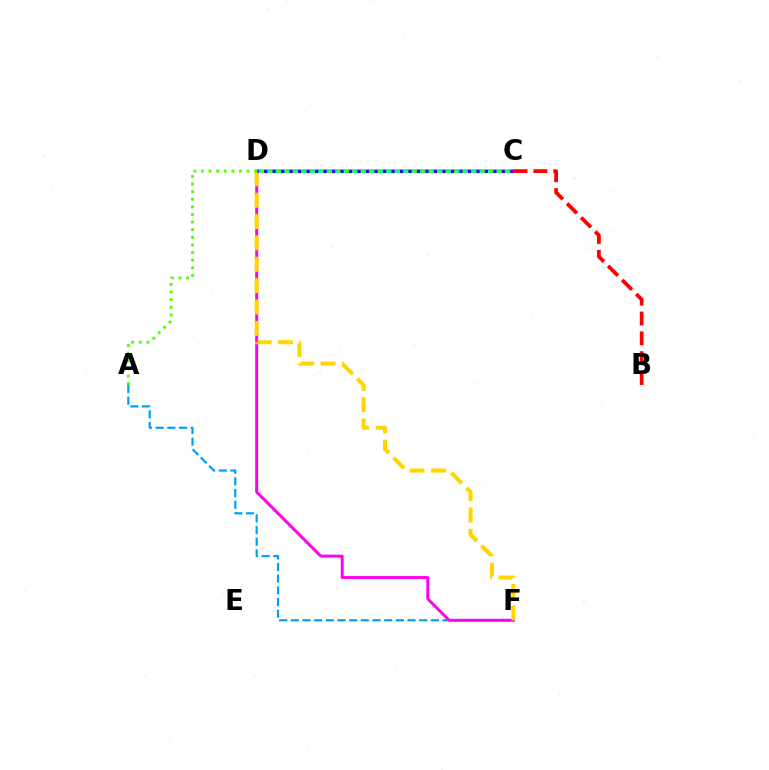{('A', 'F'): [{'color': '#009eff', 'line_style': 'dashed', 'thickness': 1.59}], ('D', 'F'): [{'color': '#ff00ed', 'line_style': 'solid', 'thickness': 2.12}, {'color': '#ffd500', 'line_style': 'dashed', 'thickness': 2.9}], ('C', 'D'): [{'color': '#00ff86', 'line_style': 'solid', 'thickness': 2.63}, {'color': '#3700ff', 'line_style': 'dotted', 'thickness': 2.31}], ('A', 'C'): [{'color': '#4fff00', 'line_style': 'dotted', 'thickness': 2.07}], ('B', 'C'): [{'color': '#ff0000', 'line_style': 'dashed', 'thickness': 2.7}]}